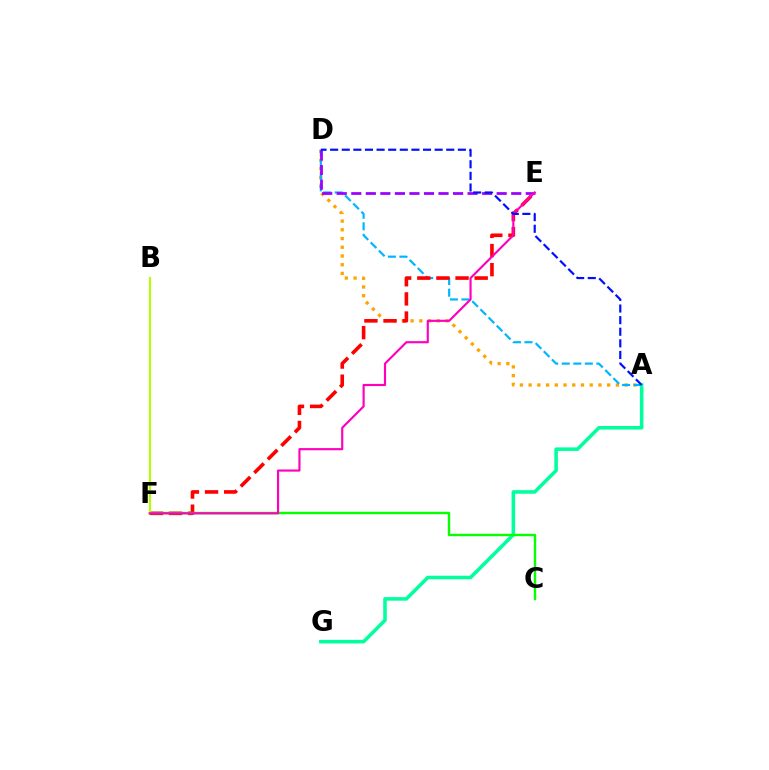{('A', 'D'): [{'color': '#ffa500', 'line_style': 'dotted', 'thickness': 2.37}, {'color': '#00b5ff', 'line_style': 'dashed', 'thickness': 1.57}, {'color': '#0010ff', 'line_style': 'dashed', 'thickness': 1.58}], ('D', 'E'): [{'color': '#9b00ff', 'line_style': 'dashed', 'thickness': 1.98}], ('E', 'F'): [{'color': '#ff0000', 'line_style': 'dashed', 'thickness': 2.6}, {'color': '#ff00bd', 'line_style': 'solid', 'thickness': 1.55}], ('A', 'G'): [{'color': '#00ff9d', 'line_style': 'solid', 'thickness': 2.56}], ('C', 'F'): [{'color': '#08ff00', 'line_style': 'solid', 'thickness': 1.73}], ('B', 'F'): [{'color': '#b3ff00', 'line_style': 'solid', 'thickness': 1.52}]}